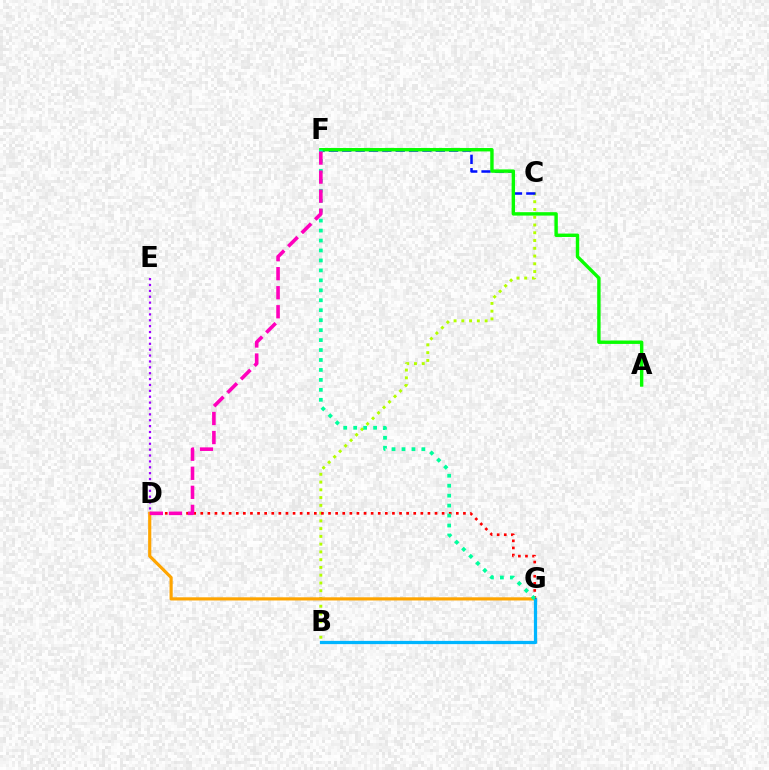{('B', 'C'): [{'color': '#b3ff00', 'line_style': 'dotted', 'thickness': 2.11}], ('C', 'F'): [{'color': '#0010ff', 'line_style': 'dashed', 'thickness': 1.81}], ('A', 'F'): [{'color': '#08ff00', 'line_style': 'solid', 'thickness': 2.45}], ('D', 'E'): [{'color': '#9b00ff', 'line_style': 'dotted', 'thickness': 1.6}], ('D', 'G'): [{'color': '#ffa500', 'line_style': 'solid', 'thickness': 2.28}, {'color': '#ff0000', 'line_style': 'dotted', 'thickness': 1.93}], ('B', 'G'): [{'color': '#00b5ff', 'line_style': 'solid', 'thickness': 2.33}], ('F', 'G'): [{'color': '#00ff9d', 'line_style': 'dotted', 'thickness': 2.7}], ('D', 'F'): [{'color': '#ff00bd', 'line_style': 'dashed', 'thickness': 2.59}]}